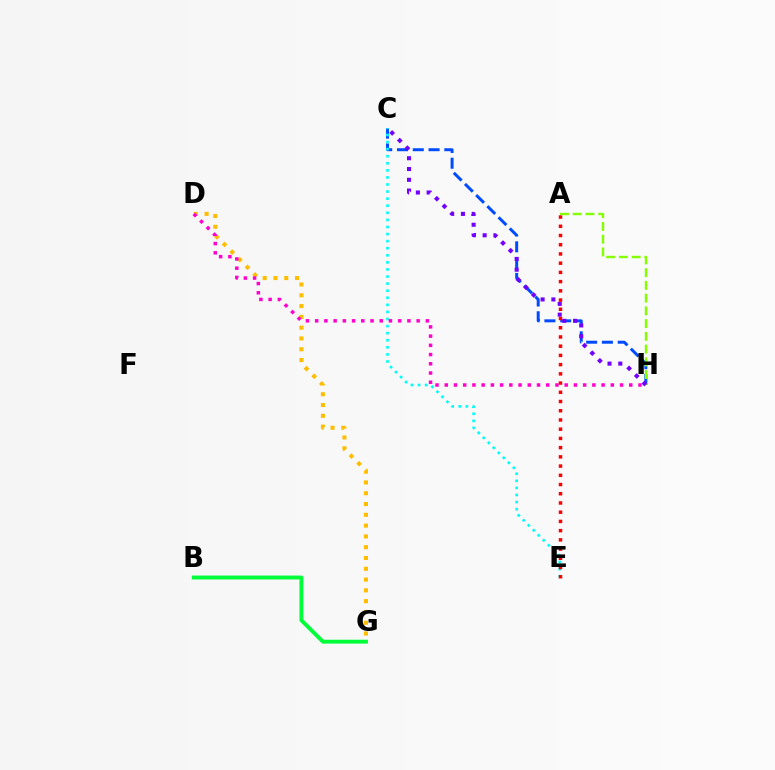{('B', 'G'): [{'color': '#00ff39', 'line_style': 'solid', 'thickness': 2.8}], ('D', 'G'): [{'color': '#ffbd00', 'line_style': 'dotted', 'thickness': 2.93}], ('C', 'H'): [{'color': '#004bff', 'line_style': 'dashed', 'thickness': 2.14}, {'color': '#7200ff', 'line_style': 'dotted', 'thickness': 2.93}], ('C', 'E'): [{'color': '#00fff6', 'line_style': 'dotted', 'thickness': 1.92}], ('A', 'H'): [{'color': '#84ff00', 'line_style': 'dashed', 'thickness': 1.73}], ('D', 'H'): [{'color': '#ff00cf', 'line_style': 'dotted', 'thickness': 2.51}], ('A', 'E'): [{'color': '#ff0000', 'line_style': 'dotted', 'thickness': 2.51}]}